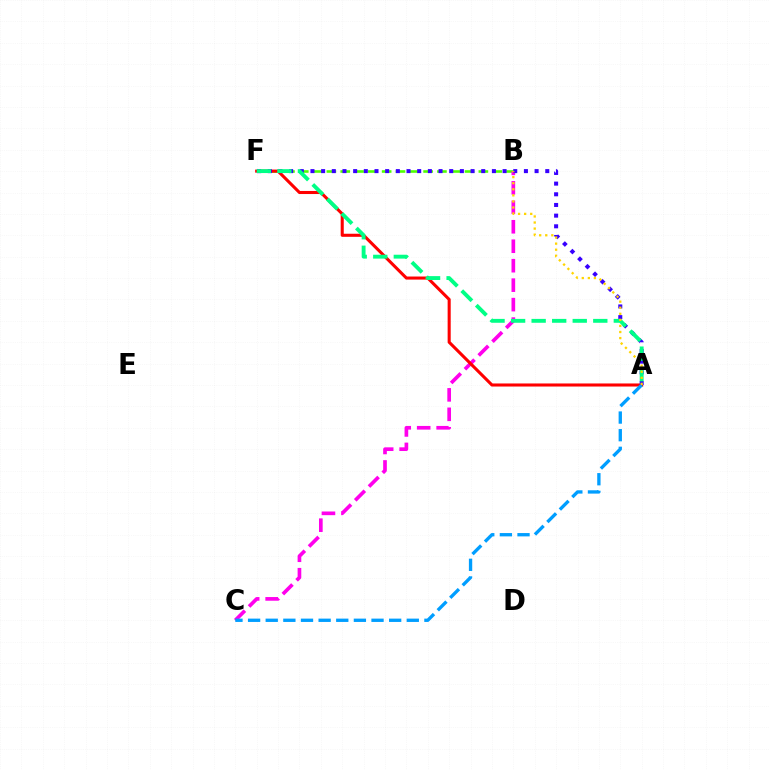{('B', 'F'): [{'color': '#4fff00', 'line_style': 'dashed', 'thickness': 1.88}], ('B', 'C'): [{'color': '#ff00ed', 'line_style': 'dashed', 'thickness': 2.64}], ('A', 'F'): [{'color': '#ff0000', 'line_style': 'solid', 'thickness': 2.21}, {'color': '#3700ff', 'line_style': 'dotted', 'thickness': 2.9}, {'color': '#00ff86', 'line_style': 'dashed', 'thickness': 2.79}], ('A', 'C'): [{'color': '#009eff', 'line_style': 'dashed', 'thickness': 2.4}], ('A', 'B'): [{'color': '#ffd500', 'line_style': 'dotted', 'thickness': 1.65}]}